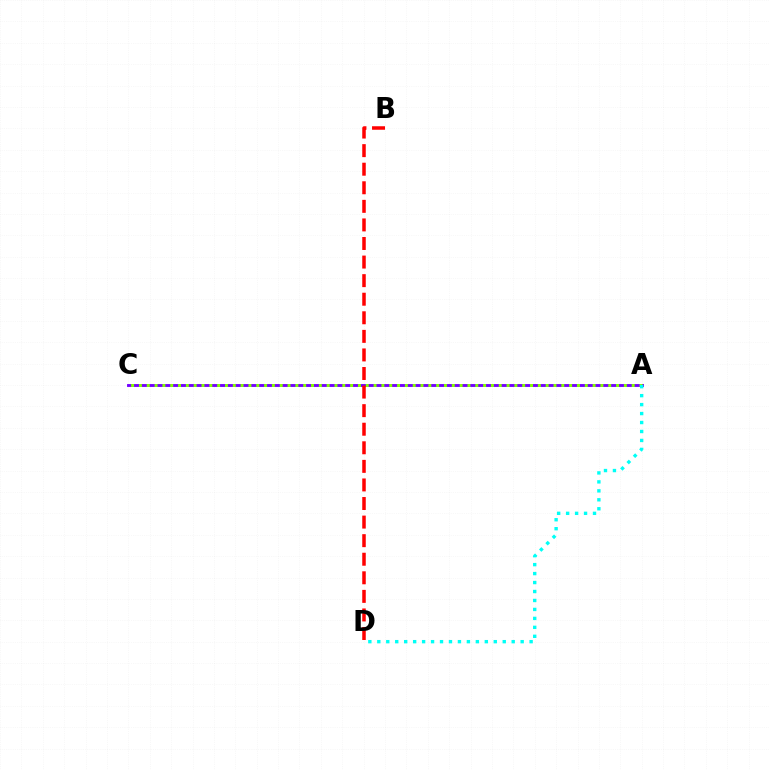{('A', 'C'): [{'color': '#7200ff', 'line_style': 'solid', 'thickness': 2.08}, {'color': '#84ff00', 'line_style': 'dotted', 'thickness': 2.13}], ('A', 'D'): [{'color': '#00fff6', 'line_style': 'dotted', 'thickness': 2.43}], ('B', 'D'): [{'color': '#ff0000', 'line_style': 'dashed', 'thickness': 2.52}]}